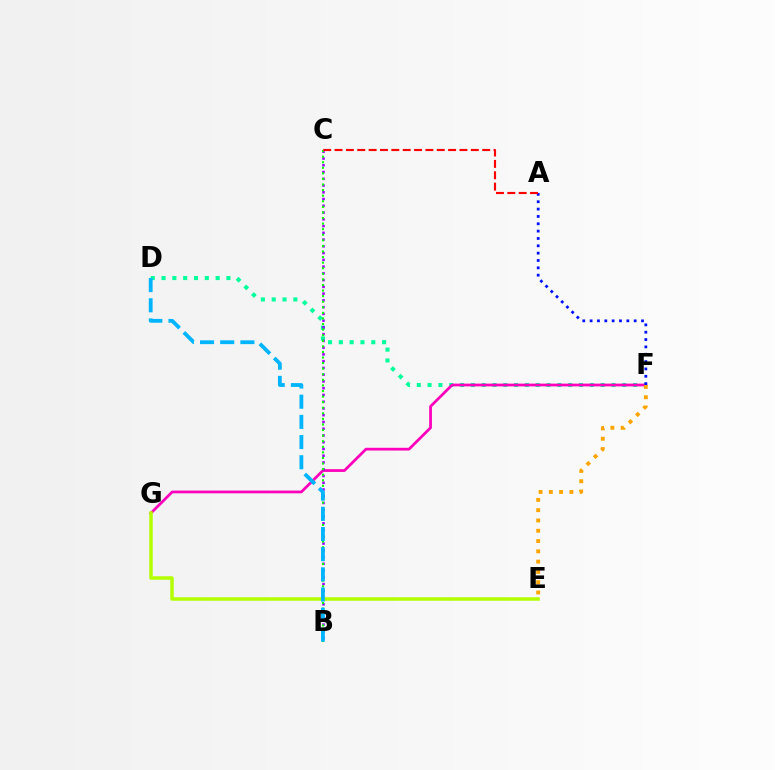{('D', 'F'): [{'color': '#00ff9d', 'line_style': 'dotted', 'thickness': 2.94}], ('F', 'G'): [{'color': '#ff00bd', 'line_style': 'solid', 'thickness': 1.98}], ('A', 'F'): [{'color': '#0010ff', 'line_style': 'dotted', 'thickness': 2.0}], ('B', 'C'): [{'color': '#9b00ff', 'line_style': 'dotted', 'thickness': 1.84}, {'color': '#08ff00', 'line_style': 'dotted', 'thickness': 1.52}], ('E', 'F'): [{'color': '#ffa500', 'line_style': 'dotted', 'thickness': 2.79}], ('E', 'G'): [{'color': '#b3ff00', 'line_style': 'solid', 'thickness': 2.53}], ('A', 'C'): [{'color': '#ff0000', 'line_style': 'dashed', 'thickness': 1.54}], ('B', 'D'): [{'color': '#00b5ff', 'line_style': 'dashed', 'thickness': 2.74}]}